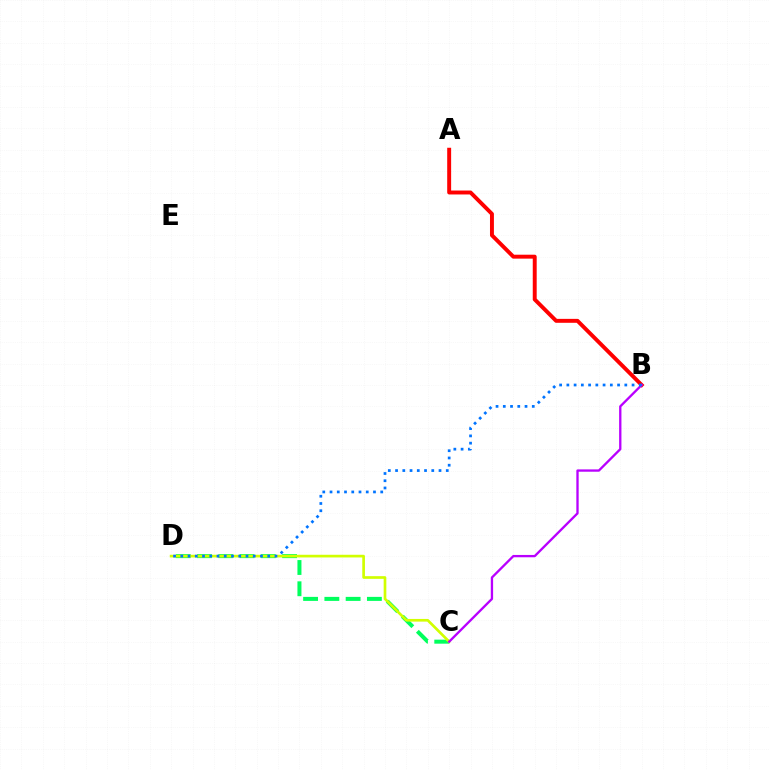{('C', 'D'): [{'color': '#00ff5c', 'line_style': 'dashed', 'thickness': 2.89}, {'color': '#d1ff00', 'line_style': 'solid', 'thickness': 1.93}], ('A', 'B'): [{'color': '#ff0000', 'line_style': 'solid', 'thickness': 2.83}], ('B', 'C'): [{'color': '#b900ff', 'line_style': 'solid', 'thickness': 1.67}], ('B', 'D'): [{'color': '#0074ff', 'line_style': 'dotted', 'thickness': 1.97}]}